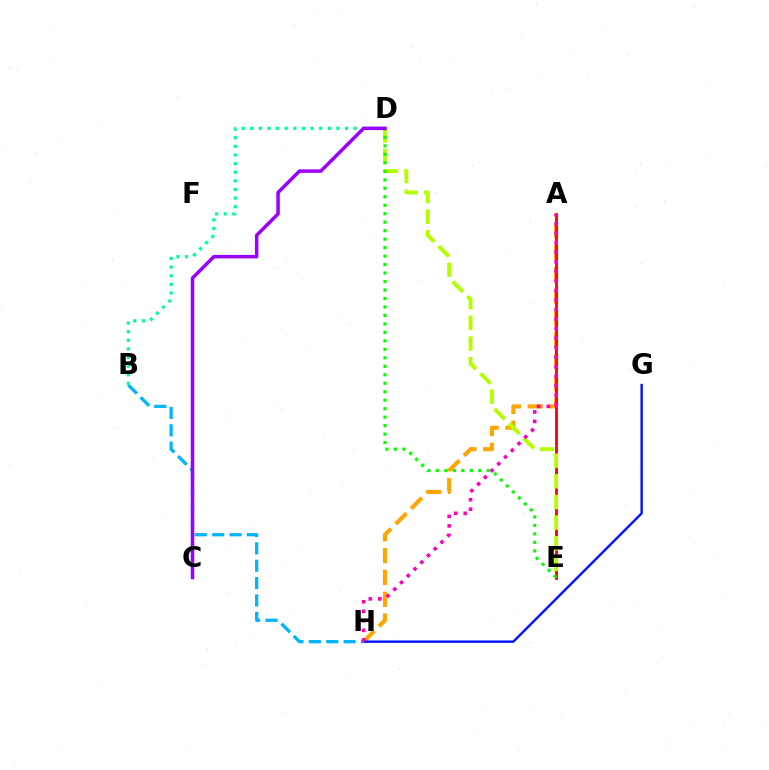{('A', 'H'): [{'color': '#ffa500', 'line_style': 'dashed', 'thickness': 2.96}, {'color': '#ff00bd', 'line_style': 'dotted', 'thickness': 2.59}], ('A', 'E'): [{'color': '#ff0000', 'line_style': 'solid', 'thickness': 2.01}], ('G', 'H'): [{'color': '#0010ff', 'line_style': 'solid', 'thickness': 1.73}], ('B', 'H'): [{'color': '#00b5ff', 'line_style': 'dashed', 'thickness': 2.36}], ('D', 'E'): [{'color': '#b3ff00', 'line_style': 'dashed', 'thickness': 2.81}, {'color': '#08ff00', 'line_style': 'dotted', 'thickness': 2.3}], ('B', 'D'): [{'color': '#00ff9d', 'line_style': 'dotted', 'thickness': 2.34}], ('C', 'D'): [{'color': '#9b00ff', 'line_style': 'solid', 'thickness': 2.51}]}